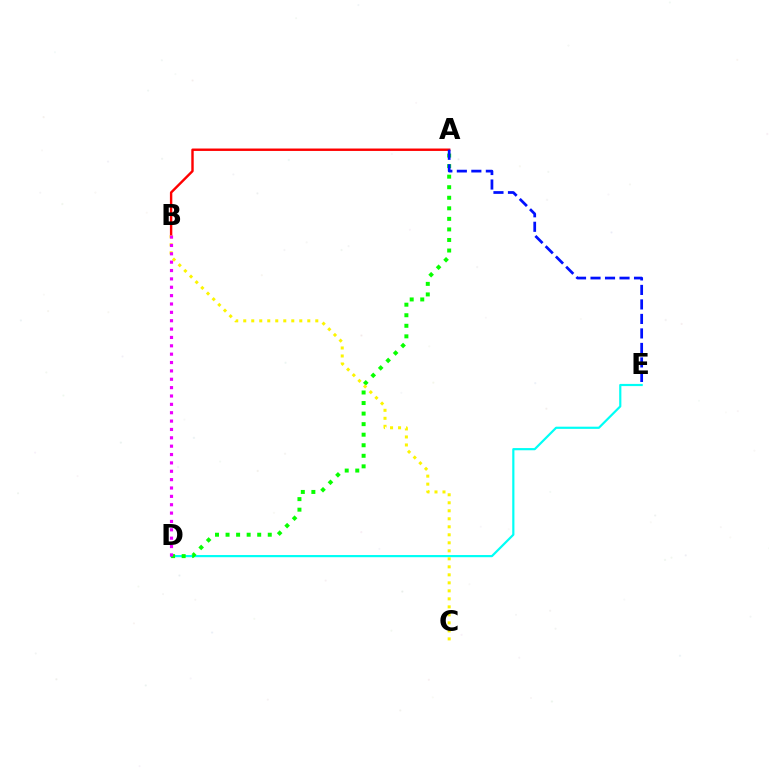{('D', 'E'): [{'color': '#00fff6', 'line_style': 'solid', 'thickness': 1.57}], ('A', 'B'): [{'color': '#ff0000', 'line_style': 'solid', 'thickness': 1.74}], ('A', 'D'): [{'color': '#08ff00', 'line_style': 'dotted', 'thickness': 2.87}], ('A', 'E'): [{'color': '#0010ff', 'line_style': 'dashed', 'thickness': 1.97}], ('B', 'C'): [{'color': '#fcf500', 'line_style': 'dotted', 'thickness': 2.18}], ('B', 'D'): [{'color': '#ee00ff', 'line_style': 'dotted', 'thickness': 2.27}]}